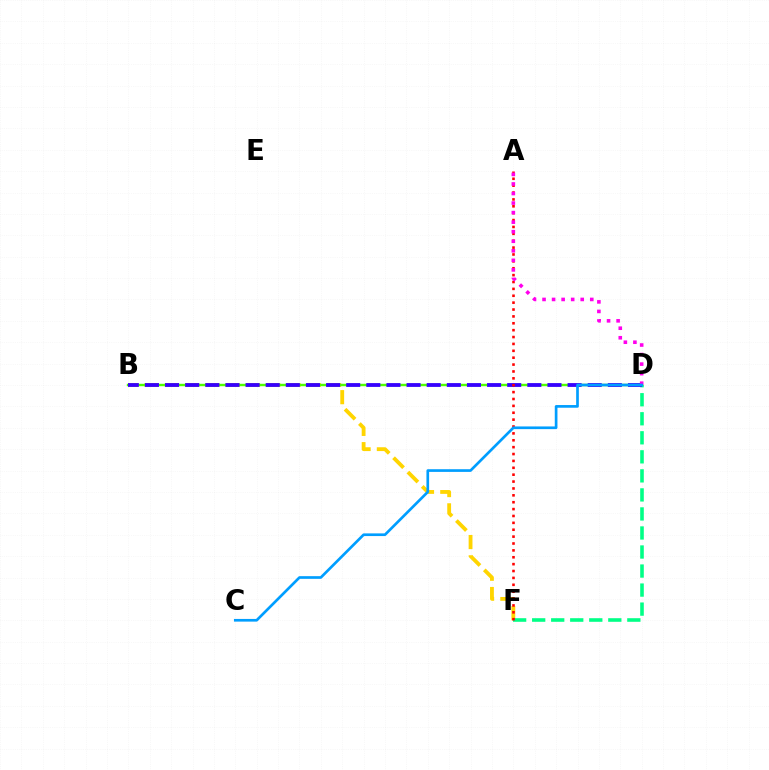{('B', 'F'): [{'color': '#ffd500', 'line_style': 'dashed', 'thickness': 2.76}], ('B', 'D'): [{'color': '#4fff00', 'line_style': 'solid', 'thickness': 1.75}, {'color': '#3700ff', 'line_style': 'dashed', 'thickness': 2.73}], ('D', 'F'): [{'color': '#00ff86', 'line_style': 'dashed', 'thickness': 2.59}], ('A', 'F'): [{'color': '#ff0000', 'line_style': 'dotted', 'thickness': 1.87}], ('A', 'D'): [{'color': '#ff00ed', 'line_style': 'dotted', 'thickness': 2.59}], ('C', 'D'): [{'color': '#009eff', 'line_style': 'solid', 'thickness': 1.93}]}